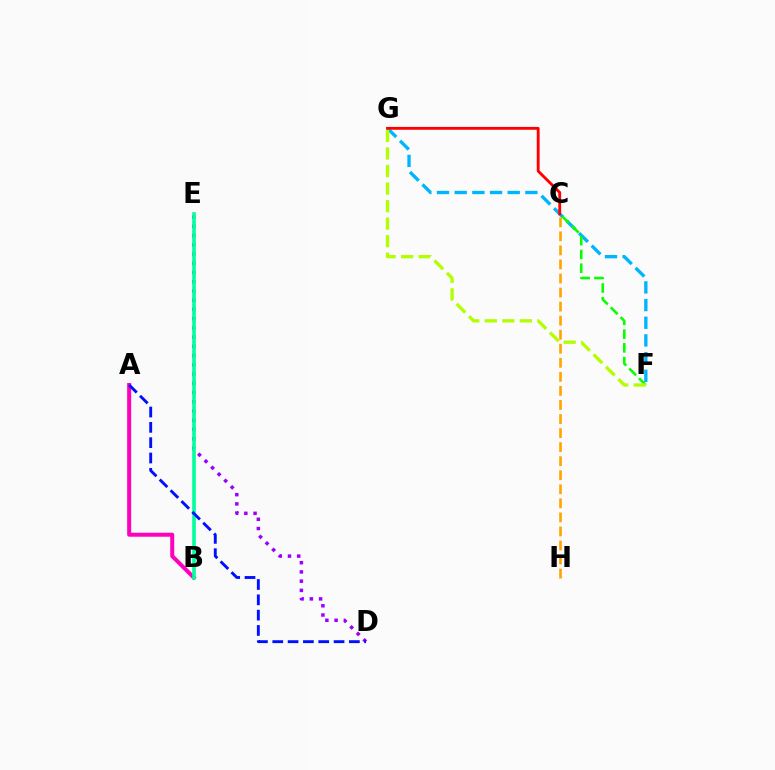{('A', 'B'): [{'color': '#ff00bd', 'line_style': 'solid', 'thickness': 2.89}], ('F', 'G'): [{'color': '#00b5ff', 'line_style': 'dashed', 'thickness': 2.4}, {'color': '#b3ff00', 'line_style': 'dashed', 'thickness': 2.38}], ('D', 'E'): [{'color': '#9b00ff', 'line_style': 'dotted', 'thickness': 2.51}], ('C', 'H'): [{'color': '#ffa500', 'line_style': 'dashed', 'thickness': 1.91}], ('C', 'F'): [{'color': '#08ff00', 'line_style': 'dashed', 'thickness': 1.87}], ('C', 'G'): [{'color': '#ff0000', 'line_style': 'solid', 'thickness': 2.05}], ('B', 'E'): [{'color': '#00ff9d', 'line_style': 'solid', 'thickness': 2.59}], ('A', 'D'): [{'color': '#0010ff', 'line_style': 'dashed', 'thickness': 2.08}]}